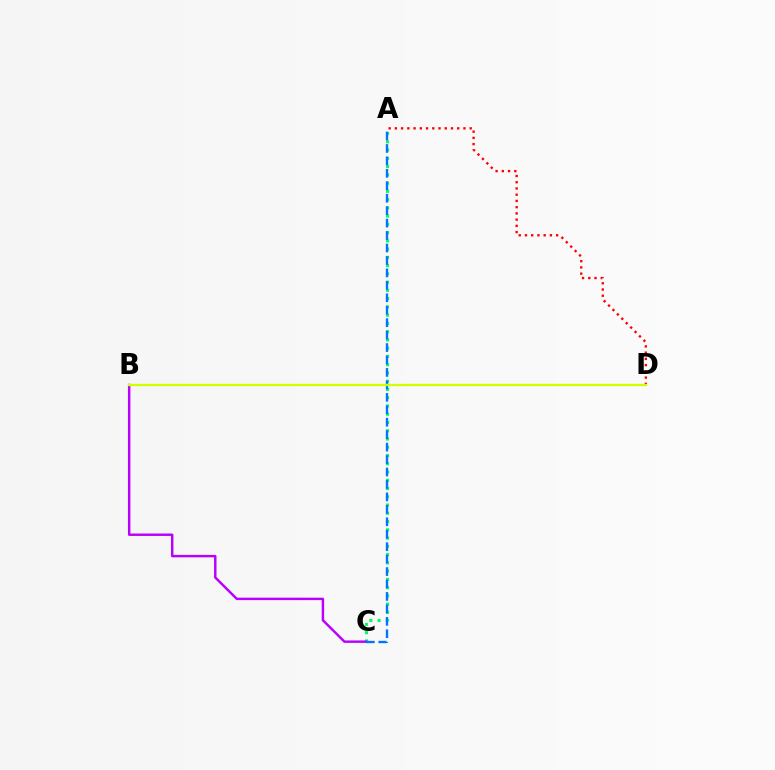{('A', 'D'): [{'color': '#ff0000', 'line_style': 'dotted', 'thickness': 1.69}], ('A', 'C'): [{'color': '#00ff5c', 'line_style': 'dotted', 'thickness': 2.24}, {'color': '#0074ff', 'line_style': 'dashed', 'thickness': 1.69}], ('B', 'C'): [{'color': '#b900ff', 'line_style': 'solid', 'thickness': 1.75}], ('B', 'D'): [{'color': '#d1ff00', 'line_style': 'solid', 'thickness': 1.67}]}